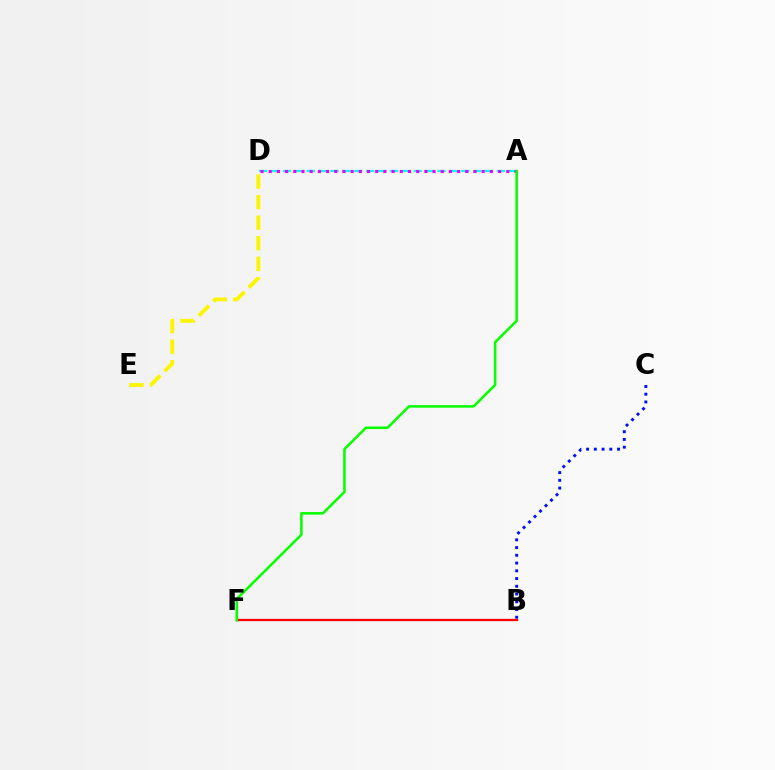{('A', 'D'): [{'color': '#00fff6', 'line_style': 'dashed', 'thickness': 1.61}, {'color': '#ee00ff', 'line_style': 'dotted', 'thickness': 2.23}], ('B', 'F'): [{'color': '#ff0000', 'line_style': 'solid', 'thickness': 1.65}], ('A', 'F'): [{'color': '#08ff00', 'line_style': 'solid', 'thickness': 1.84}], ('B', 'C'): [{'color': '#0010ff', 'line_style': 'dotted', 'thickness': 2.1}], ('D', 'E'): [{'color': '#fcf500', 'line_style': 'dashed', 'thickness': 2.79}]}